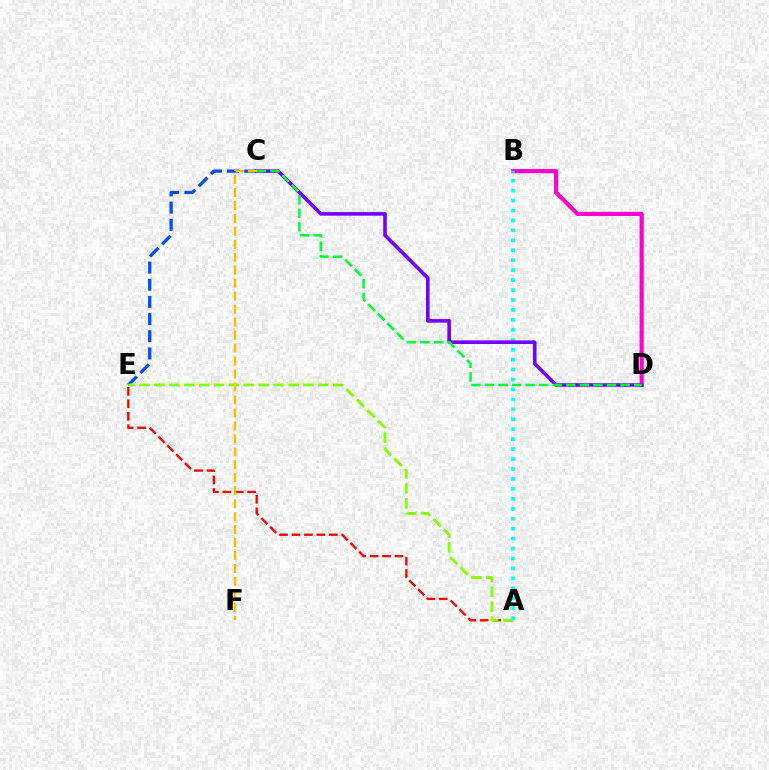{('B', 'D'): [{'color': '#ff00cf', 'line_style': 'solid', 'thickness': 3.0}], ('A', 'E'): [{'color': '#ff0000', 'line_style': 'dashed', 'thickness': 1.69}, {'color': '#84ff00', 'line_style': 'dashed', 'thickness': 2.02}], ('C', 'E'): [{'color': '#004bff', 'line_style': 'dashed', 'thickness': 2.33}], ('A', 'B'): [{'color': '#00fff6', 'line_style': 'dotted', 'thickness': 2.7}], ('C', 'D'): [{'color': '#7200ff', 'line_style': 'solid', 'thickness': 2.6}, {'color': '#00ff39', 'line_style': 'dashed', 'thickness': 1.84}], ('C', 'F'): [{'color': '#ffbd00', 'line_style': 'dashed', 'thickness': 1.76}]}